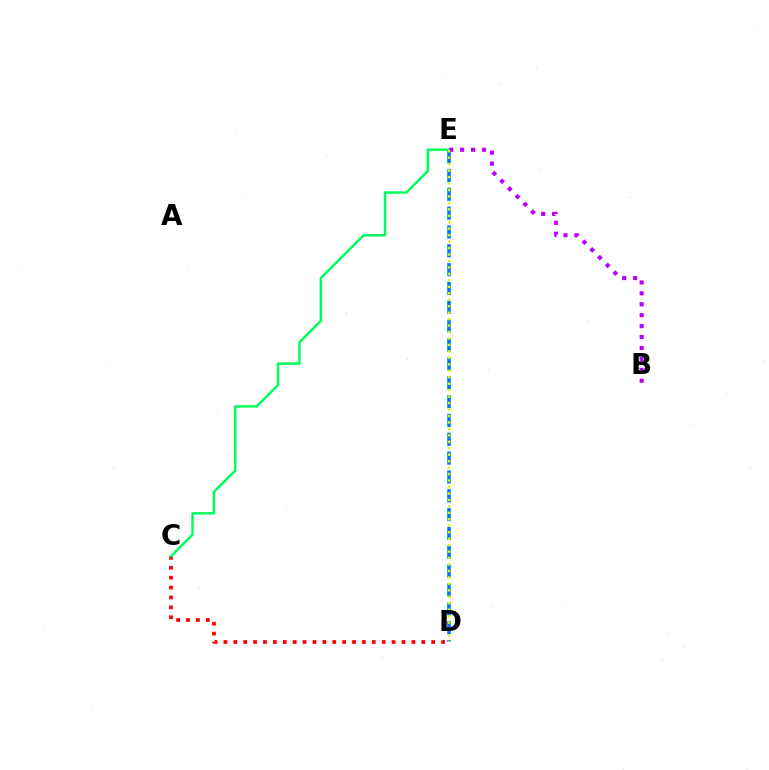{('D', 'E'): [{'color': '#0074ff', 'line_style': 'dashed', 'thickness': 2.56}, {'color': '#d1ff00', 'line_style': 'dotted', 'thickness': 1.75}], ('C', 'D'): [{'color': '#ff0000', 'line_style': 'dotted', 'thickness': 2.69}], ('C', 'E'): [{'color': '#00ff5c', 'line_style': 'solid', 'thickness': 1.78}], ('B', 'E'): [{'color': '#b900ff', 'line_style': 'dotted', 'thickness': 2.97}]}